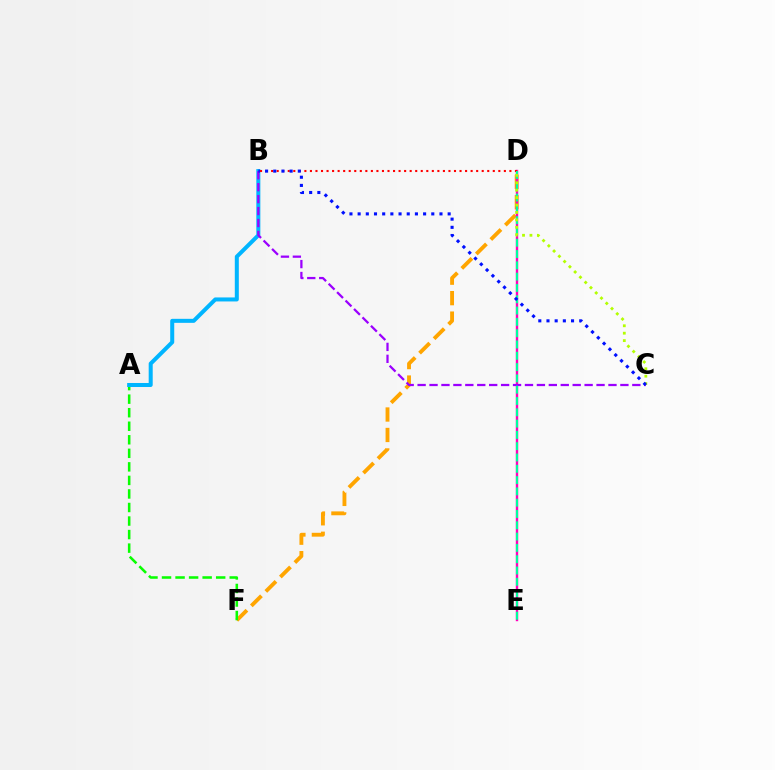{('D', 'F'): [{'color': '#ffa500', 'line_style': 'dashed', 'thickness': 2.78}], ('A', 'F'): [{'color': '#08ff00', 'line_style': 'dashed', 'thickness': 1.84}], ('A', 'B'): [{'color': '#00b5ff', 'line_style': 'solid', 'thickness': 2.89}], ('D', 'E'): [{'color': '#ff00bd', 'line_style': 'solid', 'thickness': 1.73}, {'color': '#00ff9d', 'line_style': 'dashed', 'thickness': 1.54}], ('B', 'C'): [{'color': '#9b00ff', 'line_style': 'dashed', 'thickness': 1.62}, {'color': '#0010ff', 'line_style': 'dotted', 'thickness': 2.22}], ('B', 'D'): [{'color': '#ff0000', 'line_style': 'dotted', 'thickness': 1.51}], ('C', 'D'): [{'color': '#b3ff00', 'line_style': 'dotted', 'thickness': 2.02}]}